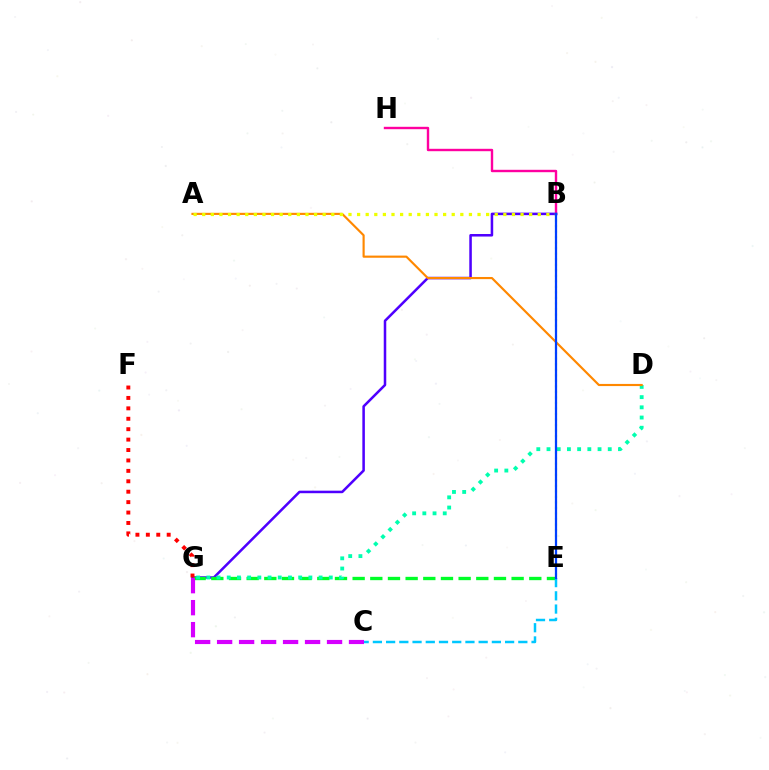{('B', 'H'): [{'color': '#ff00a0', 'line_style': 'solid', 'thickness': 1.73}], ('B', 'G'): [{'color': '#4f00ff', 'line_style': 'solid', 'thickness': 1.82}], ('E', 'G'): [{'color': '#00ff27', 'line_style': 'dashed', 'thickness': 2.4}], ('F', 'G'): [{'color': '#ff0000', 'line_style': 'dotted', 'thickness': 2.83}], ('B', 'E'): [{'color': '#66ff00', 'line_style': 'dotted', 'thickness': 1.5}, {'color': '#003fff', 'line_style': 'solid', 'thickness': 1.61}], ('D', 'G'): [{'color': '#00ffaf', 'line_style': 'dotted', 'thickness': 2.77}], ('A', 'D'): [{'color': '#ff8800', 'line_style': 'solid', 'thickness': 1.55}], ('C', 'E'): [{'color': '#00c7ff', 'line_style': 'dashed', 'thickness': 1.8}], ('A', 'B'): [{'color': '#eeff00', 'line_style': 'dotted', 'thickness': 2.34}], ('C', 'G'): [{'color': '#d600ff', 'line_style': 'dashed', 'thickness': 2.99}]}